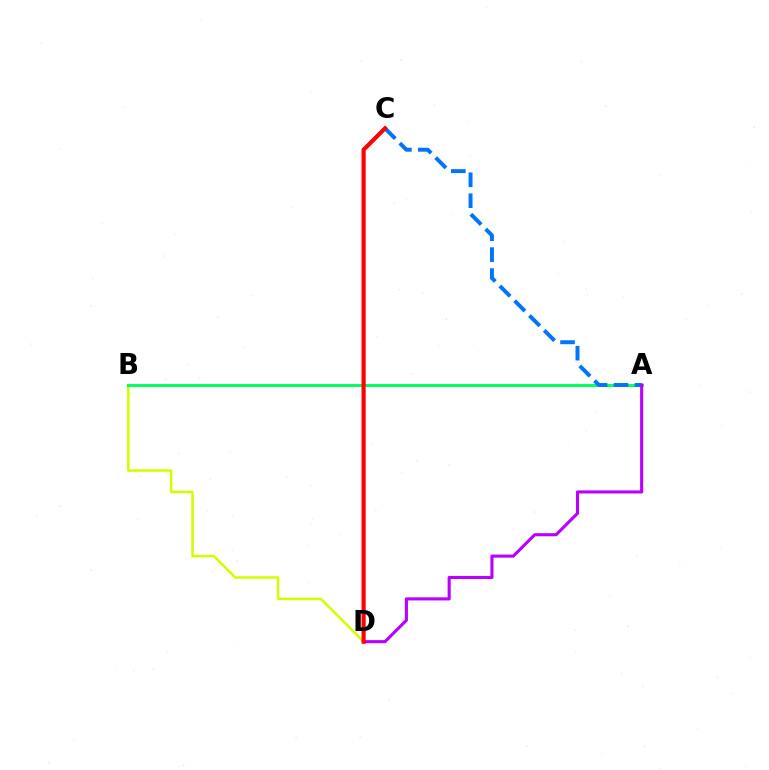{('B', 'D'): [{'color': '#d1ff00', 'line_style': 'solid', 'thickness': 1.83}], ('A', 'B'): [{'color': '#00ff5c', 'line_style': 'solid', 'thickness': 2.11}], ('A', 'C'): [{'color': '#0074ff', 'line_style': 'dashed', 'thickness': 2.84}], ('A', 'D'): [{'color': '#b900ff', 'line_style': 'solid', 'thickness': 2.23}], ('C', 'D'): [{'color': '#ff0000', 'line_style': 'solid', 'thickness': 2.98}]}